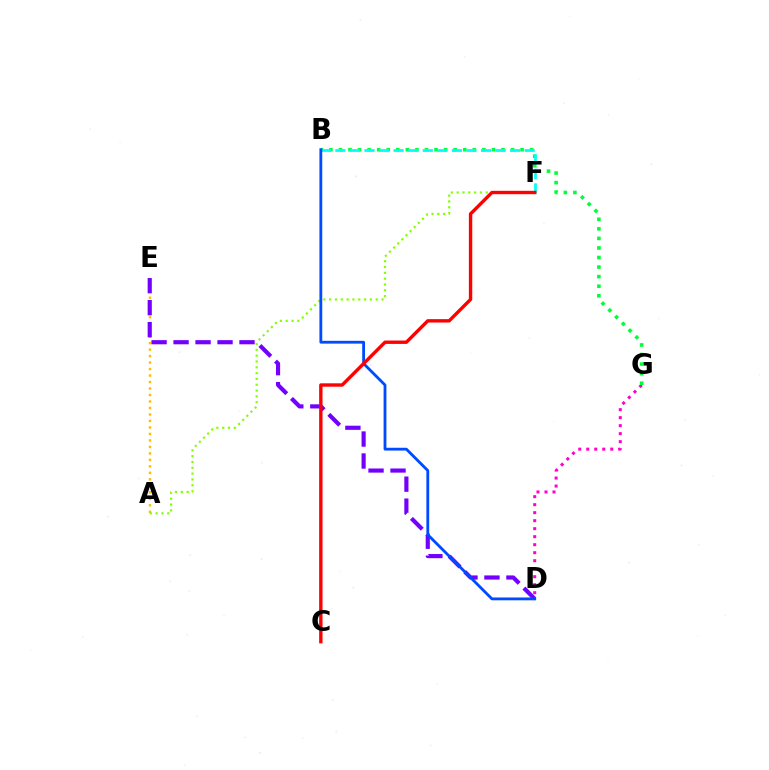{('A', 'E'): [{'color': '#ffbd00', 'line_style': 'dotted', 'thickness': 1.76}], ('D', 'E'): [{'color': '#7200ff', 'line_style': 'dashed', 'thickness': 2.99}], ('D', 'G'): [{'color': '#ff00cf', 'line_style': 'dotted', 'thickness': 2.17}], ('B', 'G'): [{'color': '#00ff39', 'line_style': 'dotted', 'thickness': 2.6}], ('B', 'F'): [{'color': '#00fff6', 'line_style': 'dashed', 'thickness': 1.98}], ('A', 'F'): [{'color': '#84ff00', 'line_style': 'dotted', 'thickness': 1.58}], ('B', 'D'): [{'color': '#004bff', 'line_style': 'solid', 'thickness': 2.03}], ('C', 'F'): [{'color': '#ff0000', 'line_style': 'solid', 'thickness': 2.43}]}